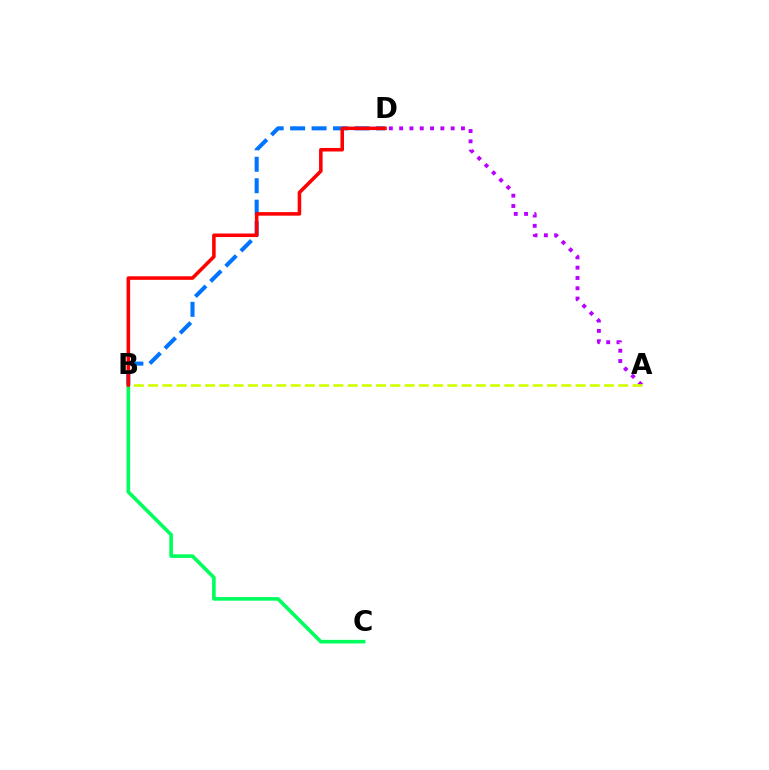{('B', 'D'): [{'color': '#0074ff', 'line_style': 'dashed', 'thickness': 2.91}, {'color': '#ff0000', 'line_style': 'solid', 'thickness': 2.55}], ('A', 'D'): [{'color': '#b900ff', 'line_style': 'dotted', 'thickness': 2.8}], ('A', 'B'): [{'color': '#d1ff00', 'line_style': 'dashed', 'thickness': 1.94}], ('B', 'C'): [{'color': '#00ff5c', 'line_style': 'solid', 'thickness': 2.6}]}